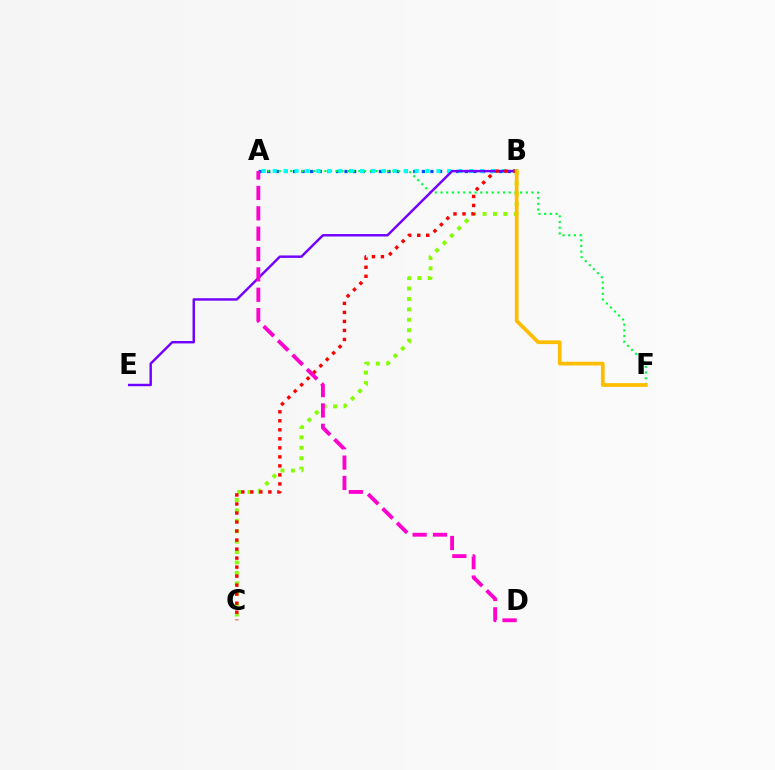{('A', 'B'): [{'color': '#004bff', 'line_style': 'dotted', 'thickness': 2.33}, {'color': '#00fff6', 'line_style': 'dotted', 'thickness': 2.97}], ('A', 'F'): [{'color': '#00ff39', 'line_style': 'dotted', 'thickness': 1.54}], ('B', 'C'): [{'color': '#84ff00', 'line_style': 'dotted', 'thickness': 2.83}, {'color': '#ff0000', 'line_style': 'dotted', 'thickness': 2.45}], ('B', 'E'): [{'color': '#7200ff', 'line_style': 'solid', 'thickness': 1.75}], ('B', 'F'): [{'color': '#ffbd00', 'line_style': 'solid', 'thickness': 2.69}], ('A', 'D'): [{'color': '#ff00cf', 'line_style': 'dashed', 'thickness': 2.77}]}